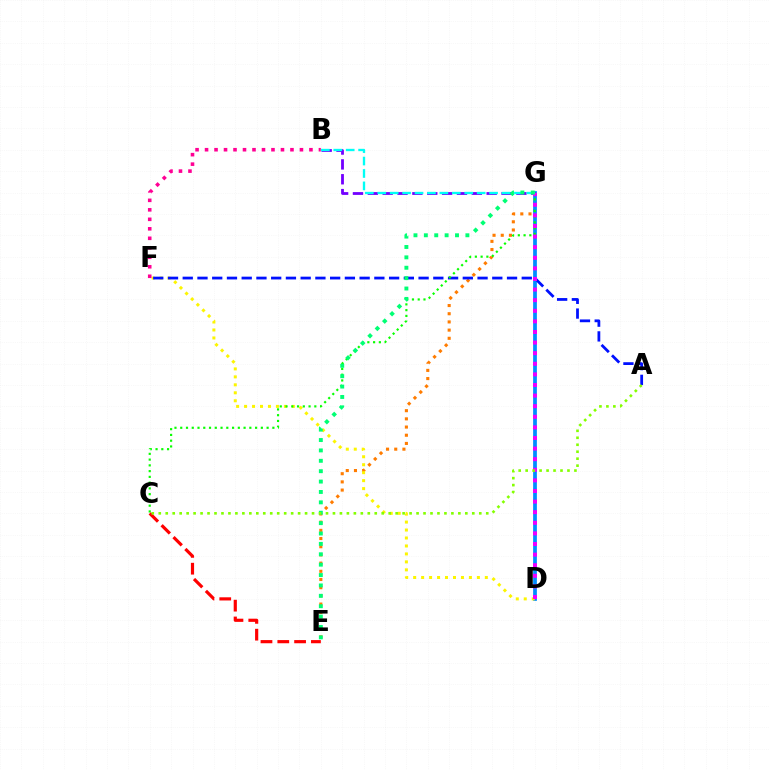{('E', 'G'): [{'color': '#ff7c00', 'line_style': 'dotted', 'thickness': 2.23}, {'color': '#00ff74', 'line_style': 'dotted', 'thickness': 2.82}], ('D', 'G'): [{'color': '#008cff', 'line_style': 'solid', 'thickness': 2.69}, {'color': '#ee00ff', 'line_style': 'dotted', 'thickness': 2.88}], ('D', 'F'): [{'color': '#fcf500', 'line_style': 'dotted', 'thickness': 2.16}], ('A', 'F'): [{'color': '#0010ff', 'line_style': 'dashed', 'thickness': 2.0}], ('C', 'G'): [{'color': '#08ff00', 'line_style': 'dotted', 'thickness': 1.56}], ('B', 'G'): [{'color': '#7200ff', 'line_style': 'dashed', 'thickness': 2.02}, {'color': '#00fff6', 'line_style': 'dashed', 'thickness': 1.69}], ('B', 'F'): [{'color': '#ff0094', 'line_style': 'dotted', 'thickness': 2.58}], ('C', 'E'): [{'color': '#ff0000', 'line_style': 'dashed', 'thickness': 2.28}], ('A', 'C'): [{'color': '#84ff00', 'line_style': 'dotted', 'thickness': 1.89}]}